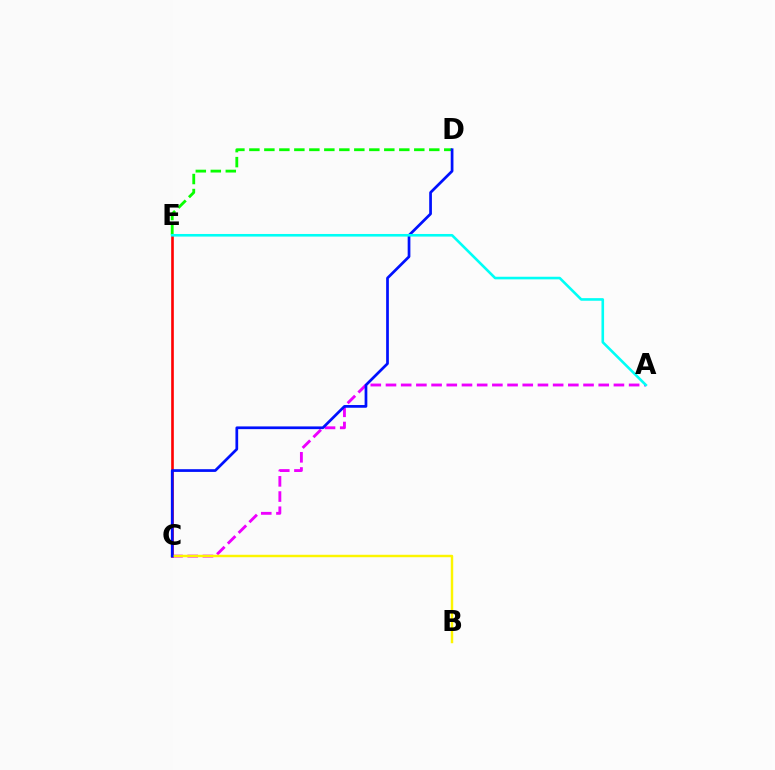{('C', 'E'): [{'color': '#ff0000', 'line_style': 'solid', 'thickness': 1.9}], ('A', 'C'): [{'color': '#ee00ff', 'line_style': 'dashed', 'thickness': 2.06}], ('B', 'C'): [{'color': '#fcf500', 'line_style': 'solid', 'thickness': 1.76}], ('D', 'E'): [{'color': '#08ff00', 'line_style': 'dashed', 'thickness': 2.04}], ('C', 'D'): [{'color': '#0010ff', 'line_style': 'solid', 'thickness': 1.96}], ('A', 'E'): [{'color': '#00fff6', 'line_style': 'solid', 'thickness': 1.88}]}